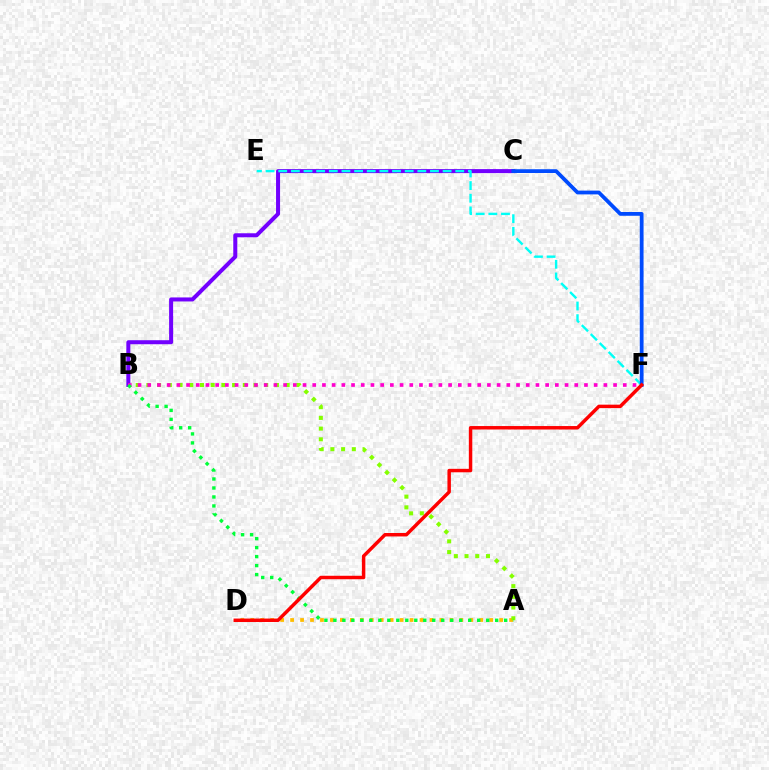{('A', 'D'): [{'color': '#ffbd00', 'line_style': 'dotted', 'thickness': 2.7}], ('A', 'B'): [{'color': '#84ff00', 'line_style': 'dotted', 'thickness': 2.91}, {'color': '#00ff39', 'line_style': 'dotted', 'thickness': 2.44}], ('B', 'C'): [{'color': '#7200ff', 'line_style': 'solid', 'thickness': 2.89}], ('E', 'F'): [{'color': '#00fff6', 'line_style': 'dashed', 'thickness': 1.72}], ('B', 'F'): [{'color': '#ff00cf', 'line_style': 'dotted', 'thickness': 2.64}], ('C', 'F'): [{'color': '#004bff', 'line_style': 'solid', 'thickness': 2.72}], ('D', 'F'): [{'color': '#ff0000', 'line_style': 'solid', 'thickness': 2.49}]}